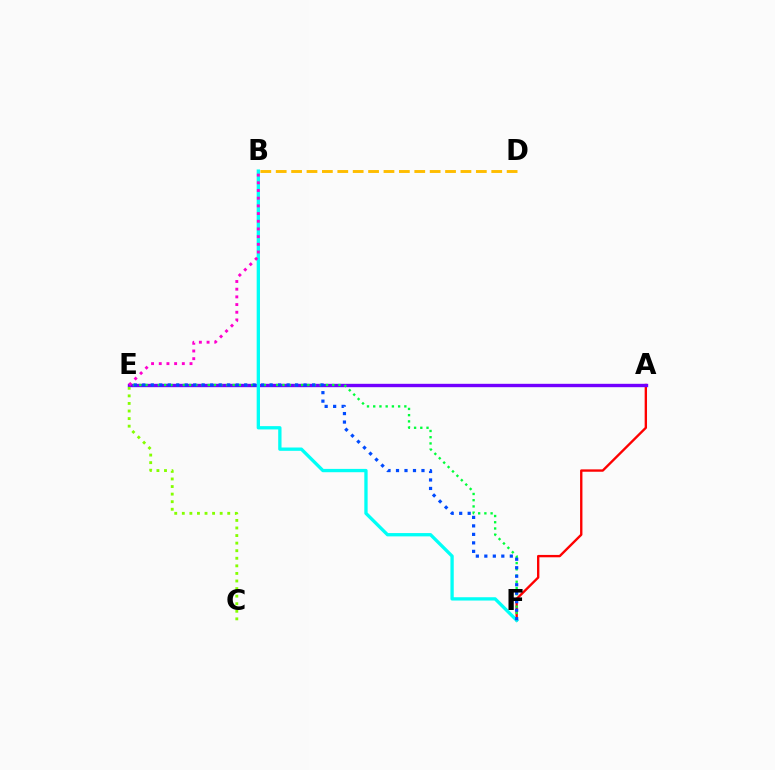{('A', 'F'): [{'color': '#ff0000', 'line_style': 'solid', 'thickness': 1.7}], ('A', 'E'): [{'color': '#7200ff', 'line_style': 'solid', 'thickness': 2.43}], ('E', 'F'): [{'color': '#00ff39', 'line_style': 'dotted', 'thickness': 1.69}, {'color': '#004bff', 'line_style': 'dotted', 'thickness': 2.31}], ('B', 'F'): [{'color': '#00fff6', 'line_style': 'solid', 'thickness': 2.38}], ('B', 'D'): [{'color': '#ffbd00', 'line_style': 'dashed', 'thickness': 2.09}], ('B', 'E'): [{'color': '#ff00cf', 'line_style': 'dotted', 'thickness': 2.09}], ('C', 'E'): [{'color': '#84ff00', 'line_style': 'dotted', 'thickness': 2.06}]}